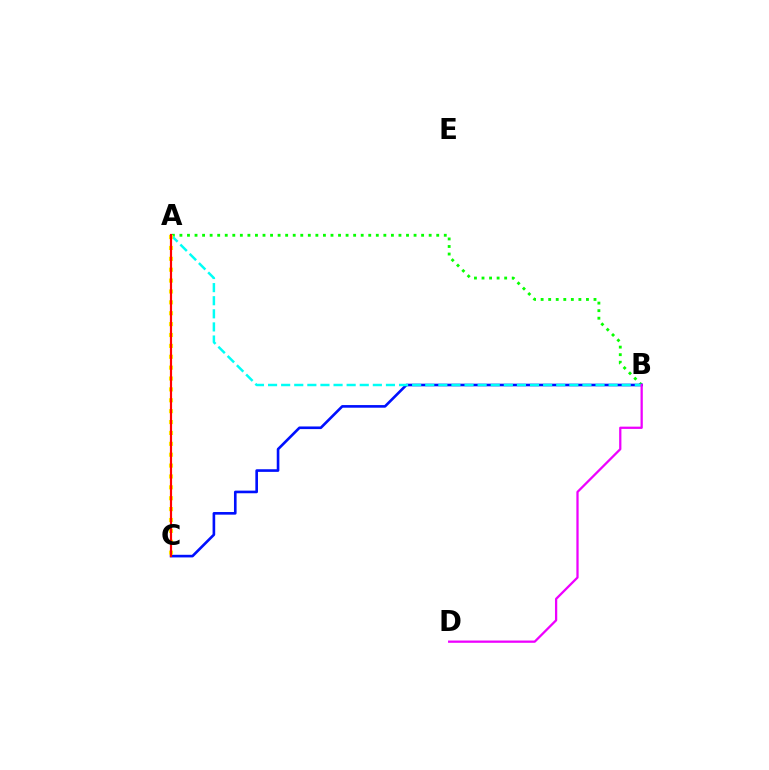{('A', 'B'): [{'color': '#08ff00', 'line_style': 'dotted', 'thickness': 2.05}, {'color': '#00fff6', 'line_style': 'dashed', 'thickness': 1.78}], ('B', 'C'): [{'color': '#0010ff', 'line_style': 'solid', 'thickness': 1.89}], ('A', 'C'): [{'color': '#fcf500', 'line_style': 'dotted', 'thickness': 2.96}, {'color': '#ff0000', 'line_style': 'solid', 'thickness': 1.57}], ('B', 'D'): [{'color': '#ee00ff', 'line_style': 'solid', 'thickness': 1.63}]}